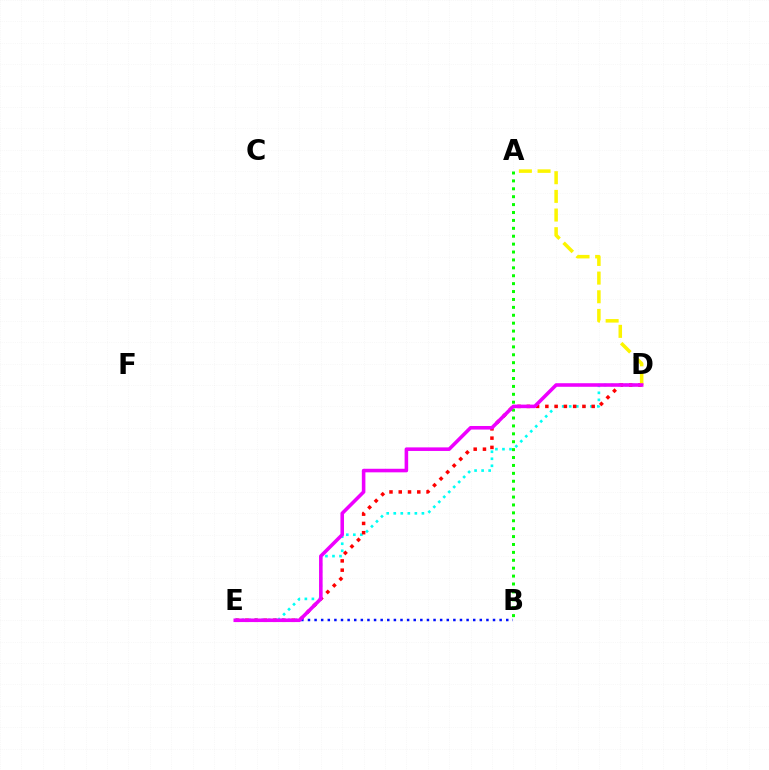{('D', 'E'): [{'color': '#00fff6', 'line_style': 'dotted', 'thickness': 1.91}, {'color': '#ff0000', 'line_style': 'dotted', 'thickness': 2.52}, {'color': '#ee00ff', 'line_style': 'solid', 'thickness': 2.57}], ('A', 'B'): [{'color': '#08ff00', 'line_style': 'dotted', 'thickness': 2.15}], ('B', 'E'): [{'color': '#0010ff', 'line_style': 'dotted', 'thickness': 1.8}], ('A', 'D'): [{'color': '#fcf500', 'line_style': 'dashed', 'thickness': 2.54}]}